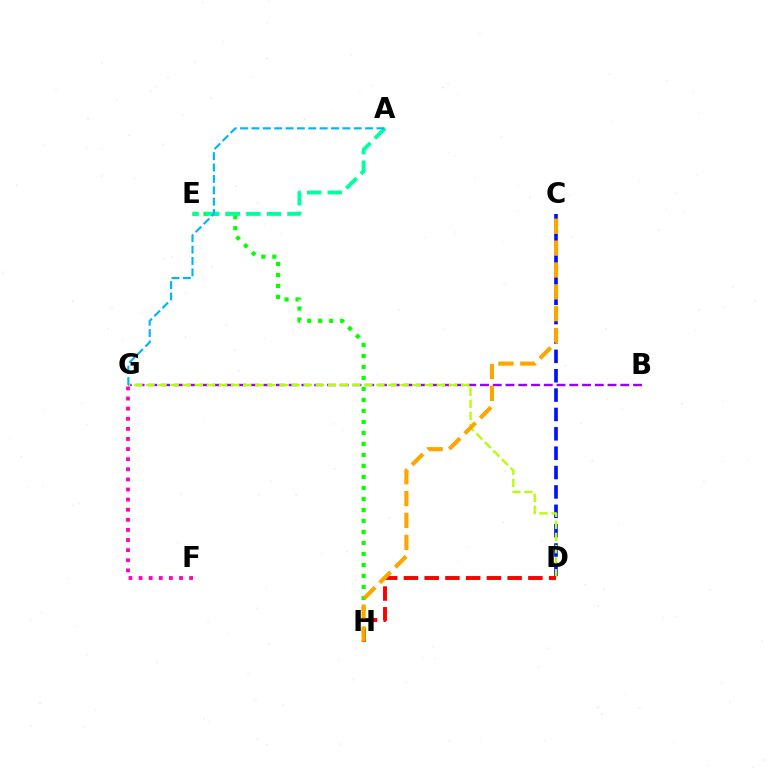{('E', 'H'): [{'color': '#08ff00', 'line_style': 'dotted', 'thickness': 2.99}], ('B', 'G'): [{'color': '#9b00ff', 'line_style': 'dashed', 'thickness': 1.73}], ('C', 'D'): [{'color': '#0010ff', 'line_style': 'dashed', 'thickness': 2.63}], ('A', 'E'): [{'color': '#00ff9d', 'line_style': 'dashed', 'thickness': 2.79}], ('D', 'G'): [{'color': '#b3ff00', 'line_style': 'dashed', 'thickness': 1.64}], ('A', 'G'): [{'color': '#00b5ff', 'line_style': 'dashed', 'thickness': 1.54}], ('D', 'H'): [{'color': '#ff0000', 'line_style': 'dashed', 'thickness': 2.82}], ('F', 'G'): [{'color': '#ff00bd', 'line_style': 'dotted', 'thickness': 2.75}], ('C', 'H'): [{'color': '#ffa500', 'line_style': 'dashed', 'thickness': 2.97}]}